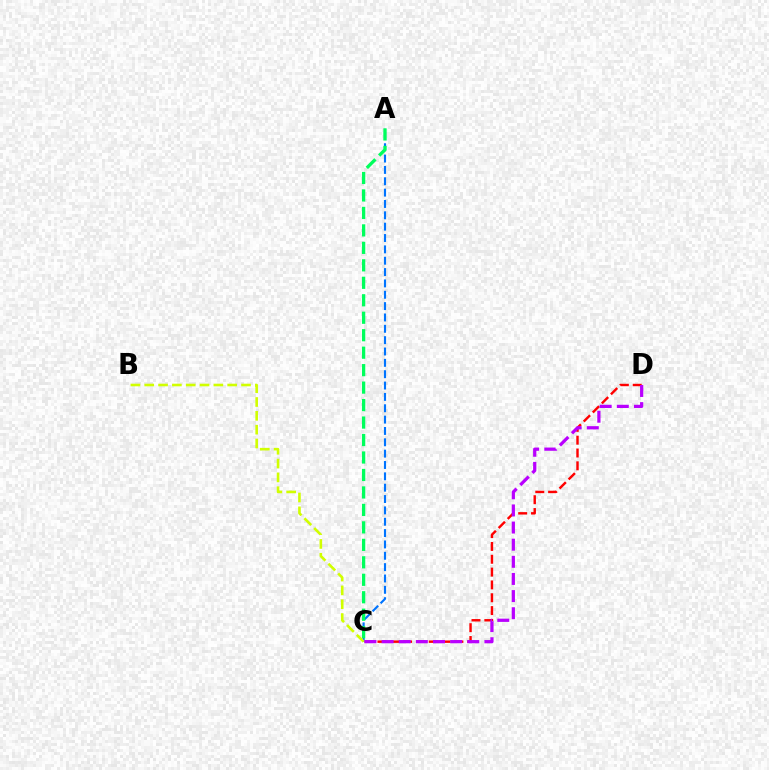{('A', 'C'): [{'color': '#0074ff', 'line_style': 'dashed', 'thickness': 1.54}, {'color': '#00ff5c', 'line_style': 'dashed', 'thickness': 2.37}], ('B', 'C'): [{'color': '#d1ff00', 'line_style': 'dashed', 'thickness': 1.88}], ('C', 'D'): [{'color': '#ff0000', 'line_style': 'dashed', 'thickness': 1.74}, {'color': '#b900ff', 'line_style': 'dashed', 'thickness': 2.33}]}